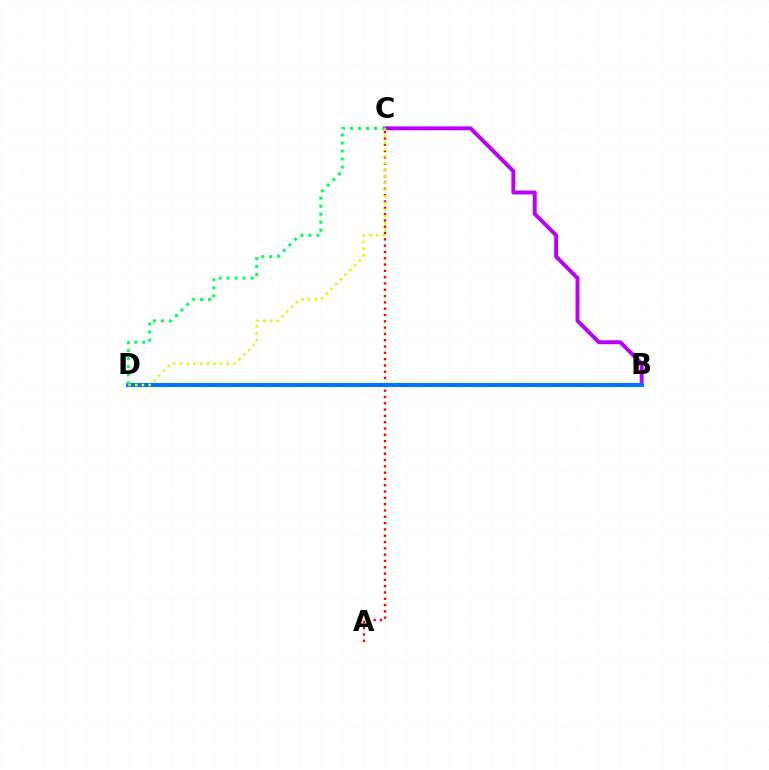{('A', 'C'): [{'color': '#ff0000', 'line_style': 'dotted', 'thickness': 1.71}], ('B', 'C'): [{'color': '#b900ff', 'line_style': 'solid', 'thickness': 2.82}], ('B', 'D'): [{'color': '#0074ff', 'line_style': 'solid', 'thickness': 2.94}], ('C', 'D'): [{'color': '#00ff5c', 'line_style': 'dotted', 'thickness': 2.17}, {'color': '#d1ff00', 'line_style': 'dotted', 'thickness': 1.82}]}